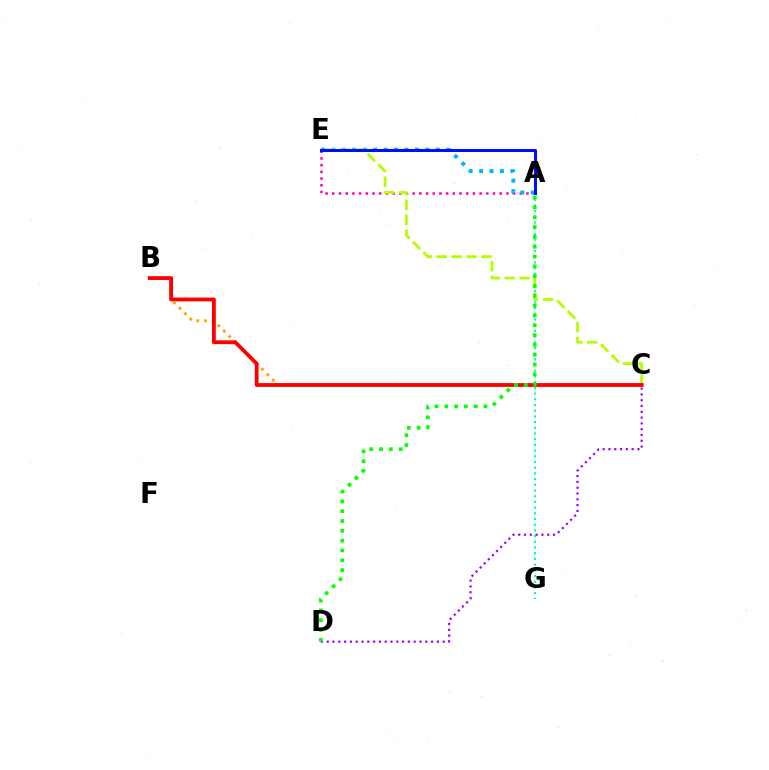{('B', 'C'): [{'color': '#ffa500', 'line_style': 'dotted', 'thickness': 2.09}, {'color': '#ff0000', 'line_style': 'solid', 'thickness': 2.75}], ('A', 'E'): [{'color': '#ff00bd', 'line_style': 'dotted', 'thickness': 1.82}, {'color': '#00b5ff', 'line_style': 'dotted', 'thickness': 2.84}, {'color': '#0010ff', 'line_style': 'solid', 'thickness': 2.18}], ('A', 'G'): [{'color': '#00ff9d', 'line_style': 'dotted', 'thickness': 1.55}], ('C', 'E'): [{'color': '#b3ff00', 'line_style': 'dashed', 'thickness': 2.02}], ('C', 'D'): [{'color': '#9b00ff', 'line_style': 'dotted', 'thickness': 1.58}], ('A', 'D'): [{'color': '#08ff00', 'line_style': 'dotted', 'thickness': 2.67}]}